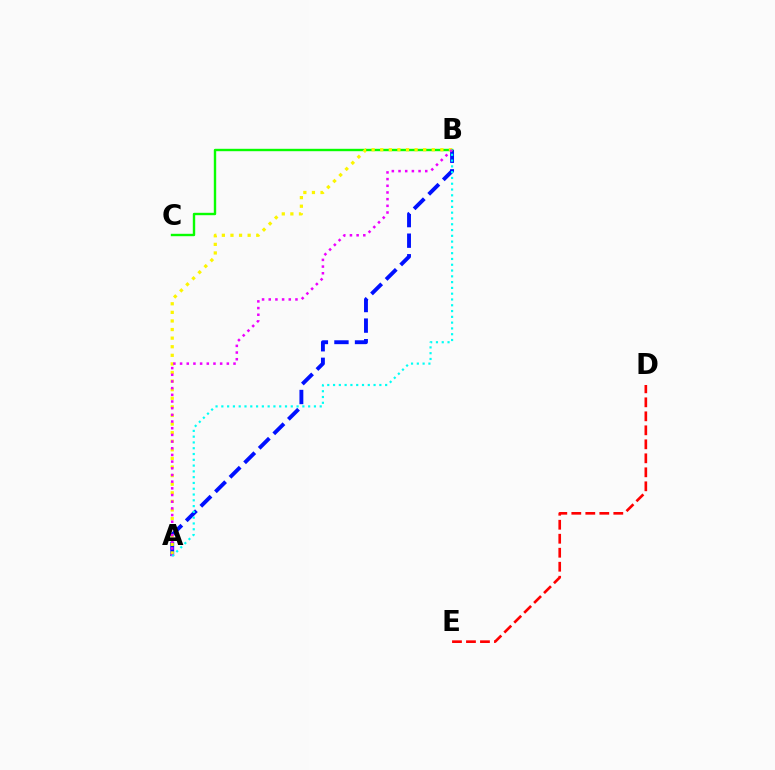{('D', 'E'): [{'color': '#ff0000', 'line_style': 'dashed', 'thickness': 1.9}], ('A', 'B'): [{'color': '#0010ff', 'line_style': 'dashed', 'thickness': 2.79}, {'color': '#fcf500', 'line_style': 'dotted', 'thickness': 2.33}, {'color': '#ee00ff', 'line_style': 'dotted', 'thickness': 1.81}, {'color': '#00fff6', 'line_style': 'dotted', 'thickness': 1.57}], ('B', 'C'): [{'color': '#08ff00', 'line_style': 'solid', 'thickness': 1.73}]}